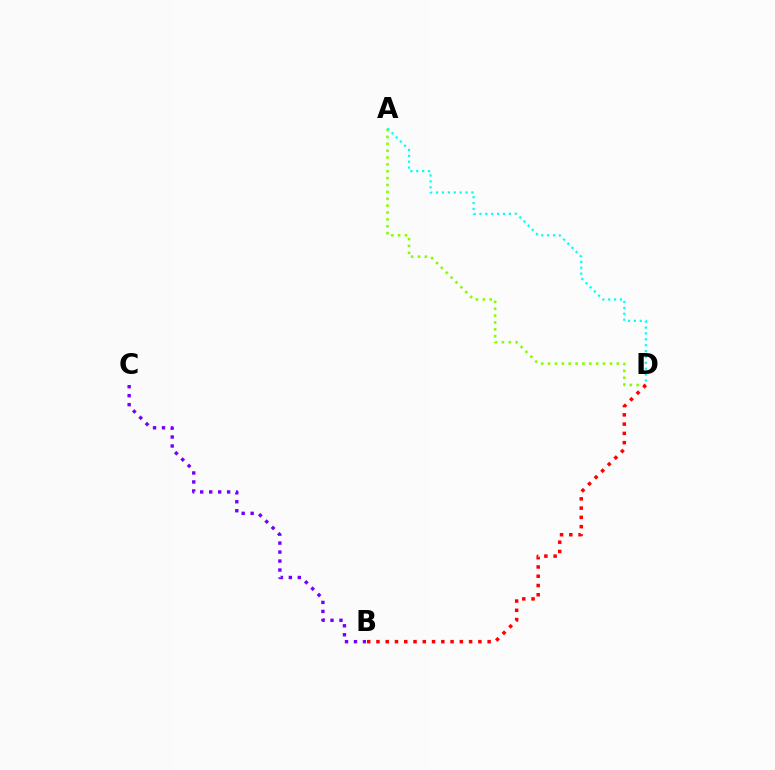{('A', 'D'): [{'color': '#84ff00', 'line_style': 'dotted', 'thickness': 1.87}, {'color': '#00fff6', 'line_style': 'dotted', 'thickness': 1.6}], ('B', 'D'): [{'color': '#ff0000', 'line_style': 'dotted', 'thickness': 2.52}], ('B', 'C'): [{'color': '#7200ff', 'line_style': 'dotted', 'thickness': 2.44}]}